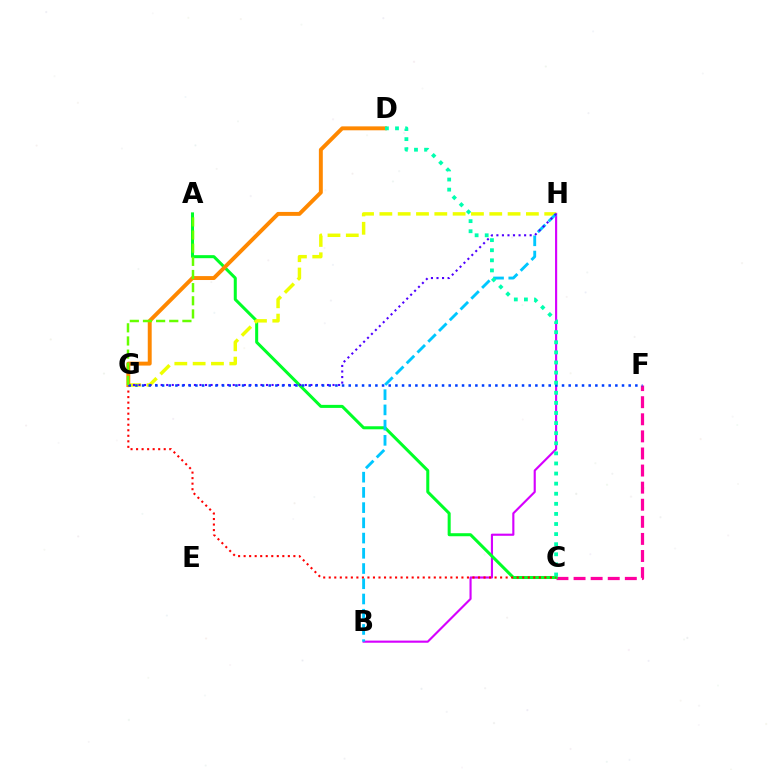{('C', 'F'): [{'color': '#ff00a0', 'line_style': 'dashed', 'thickness': 2.32}], ('B', 'H'): [{'color': '#d600ff', 'line_style': 'solid', 'thickness': 1.54}, {'color': '#00c7ff', 'line_style': 'dashed', 'thickness': 2.07}], ('A', 'C'): [{'color': '#00ff27', 'line_style': 'solid', 'thickness': 2.18}], ('G', 'H'): [{'color': '#eeff00', 'line_style': 'dashed', 'thickness': 2.49}, {'color': '#4f00ff', 'line_style': 'dotted', 'thickness': 1.51}], ('C', 'G'): [{'color': '#ff0000', 'line_style': 'dotted', 'thickness': 1.5}], ('D', 'G'): [{'color': '#ff8800', 'line_style': 'solid', 'thickness': 2.83}], ('F', 'G'): [{'color': '#003fff', 'line_style': 'dotted', 'thickness': 1.81}], ('A', 'G'): [{'color': '#66ff00', 'line_style': 'dashed', 'thickness': 1.79}], ('C', 'D'): [{'color': '#00ffaf', 'line_style': 'dotted', 'thickness': 2.74}]}